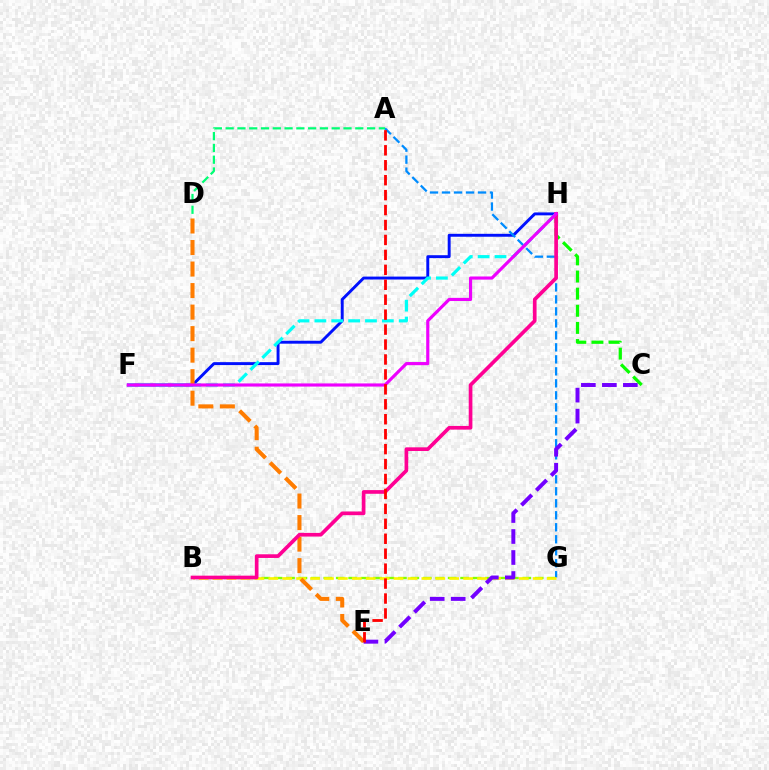{('F', 'H'): [{'color': '#0010ff', 'line_style': 'solid', 'thickness': 2.11}, {'color': '#00fff6', 'line_style': 'dashed', 'thickness': 2.29}, {'color': '#ee00ff', 'line_style': 'solid', 'thickness': 2.27}], ('B', 'G'): [{'color': '#84ff00', 'line_style': 'dashed', 'thickness': 1.69}, {'color': '#fcf500', 'line_style': 'dashed', 'thickness': 1.89}], ('A', 'G'): [{'color': '#008cff', 'line_style': 'dashed', 'thickness': 1.63}], ('C', 'E'): [{'color': '#7200ff', 'line_style': 'dashed', 'thickness': 2.85}], ('A', 'D'): [{'color': '#00ff74', 'line_style': 'dashed', 'thickness': 1.6}], ('C', 'H'): [{'color': '#08ff00', 'line_style': 'dashed', 'thickness': 2.33}], ('D', 'E'): [{'color': '#ff7c00', 'line_style': 'dashed', 'thickness': 2.92}], ('B', 'H'): [{'color': '#ff0094', 'line_style': 'solid', 'thickness': 2.65}], ('A', 'E'): [{'color': '#ff0000', 'line_style': 'dashed', 'thickness': 2.03}]}